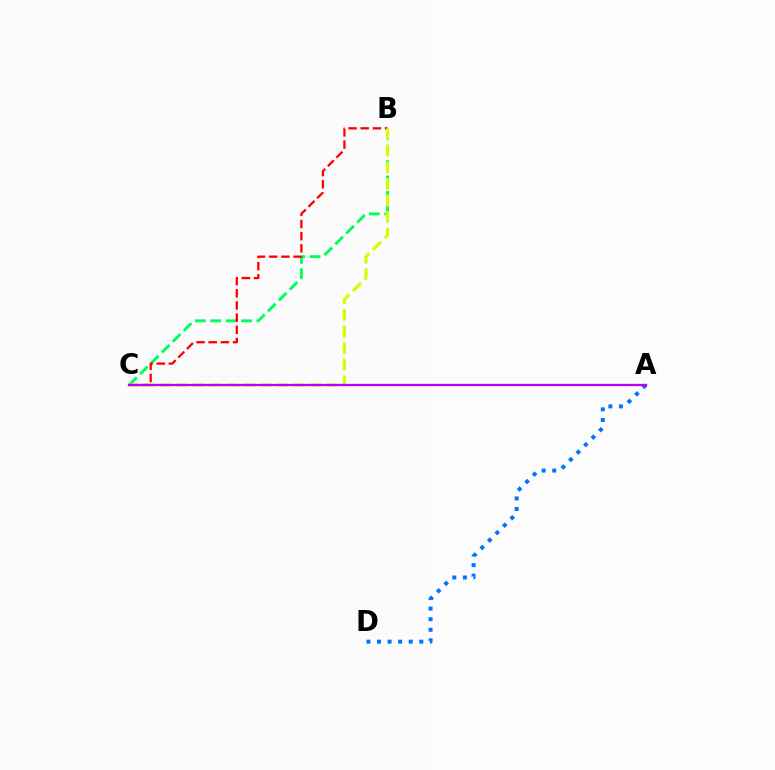{('A', 'D'): [{'color': '#0074ff', 'line_style': 'dotted', 'thickness': 2.87}], ('B', 'C'): [{'color': '#00ff5c', 'line_style': 'dashed', 'thickness': 2.09}, {'color': '#ff0000', 'line_style': 'dashed', 'thickness': 1.65}, {'color': '#d1ff00', 'line_style': 'dashed', 'thickness': 2.25}], ('A', 'C'): [{'color': '#b900ff', 'line_style': 'solid', 'thickness': 1.64}]}